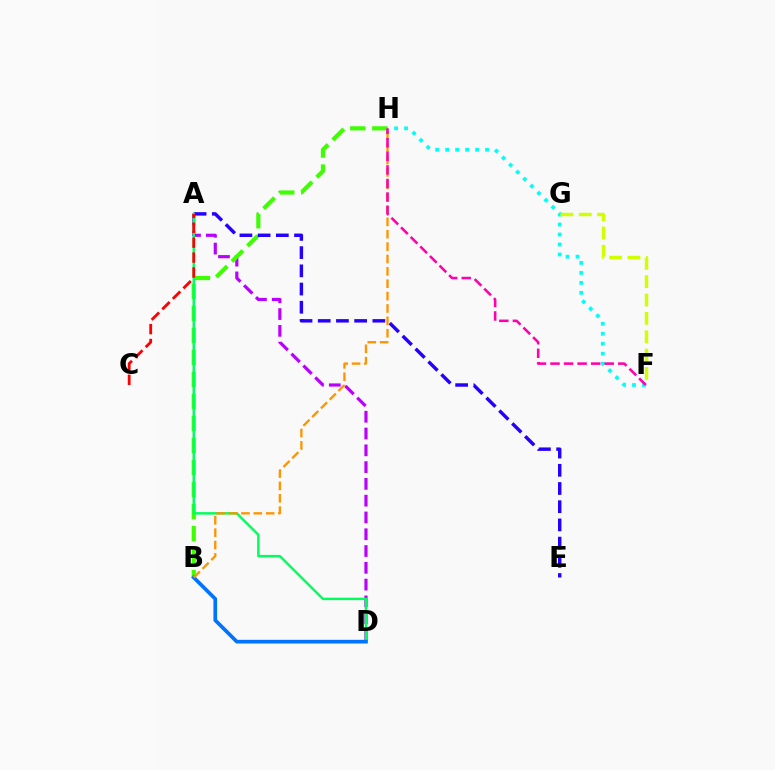{('A', 'D'): [{'color': '#b900ff', 'line_style': 'dashed', 'thickness': 2.28}, {'color': '#00ff5c', 'line_style': 'solid', 'thickness': 1.76}], ('B', 'H'): [{'color': '#3dff00', 'line_style': 'dashed', 'thickness': 2.99}, {'color': '#ff9400', 'line_style': 'dashed', 'thickness': 1.68}], ('A', 'E'): [{'color': '#2500ff', 'line_style': 'dashed', 'thickness': 2.47}], ('F', 'H'): [{'color': '#00fff6', 'line_style': 'dotted', 'thickness': 2.71}, {'color': '#ff00ac', 'line_style': 'dashed', 'thickness': 1.84}], ('A', 'C'): [{'color': '#ff0000', 'line_style': 'dashed', 'thickness': 2.03}], ('B', 'D'): [{'color': '#0074ff', 'line_style': 'solid', 'thickness': 2.66}], ('F', 'G'): [{'color': '#d1ff00', 'line_style': 'dashed', 'thickness': 2.49}]}